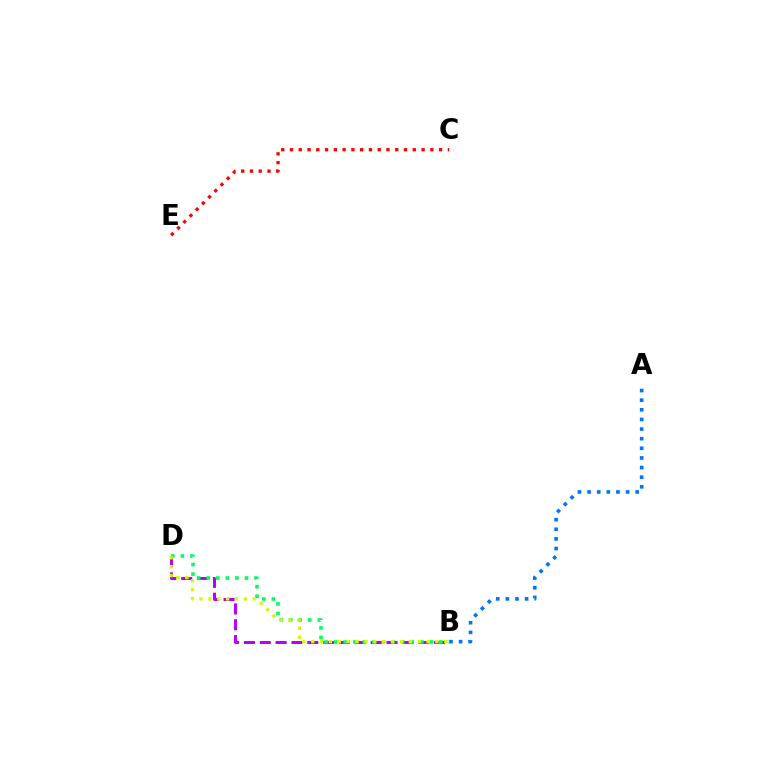{('B', 'D'): [{'color': '#b900ff', 'line_style': 'dashed', 'thickness': 2.15}, {'color': '#00ff5c', 'line_style': 'dotted', 'thickness': 2.6}, {'color': '#d1ff00', 'line_style': 'dotted', 'thickness': 2.41}], ('A', 'B'): [{'color': '#0074ff', 'line_style': 'dotted', 'thickness': 2.61}], ('C', 'E'): [{'color': '#ff0000', 'line_style': 'dotted', 'thickness': 2.38}]}